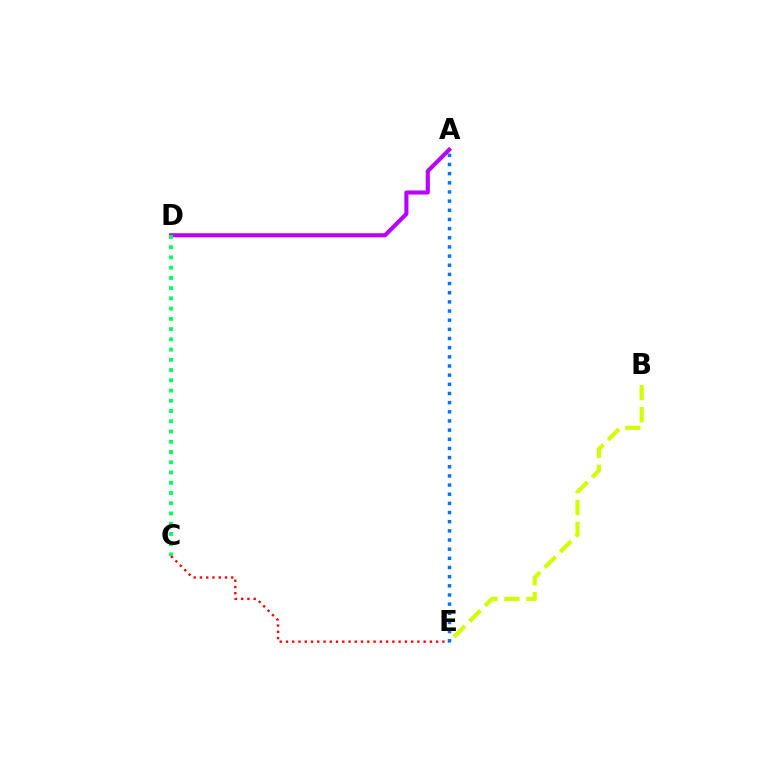{('A', 'D'): [{'color': '#b900ff', 'line_style': 'solid', 'thickness': 2.96}], ('B', 'E'): [{'color': '#d1ff00', 'line_style': 'dashed', 'thickness': 2.99}], ('C', 'E'): [{'color': '#ff0000', 'line_style': 'dotted', 'thickness': 1.7}], ('A', 'E'): [{'color': '#0074ff', 'line_style': 'dotted', 'thickness': 2.49}], ('C', 'D'): [{'color': '#00ff5c', 'line_style': 'dotted', 'thickness': 2.78}]}